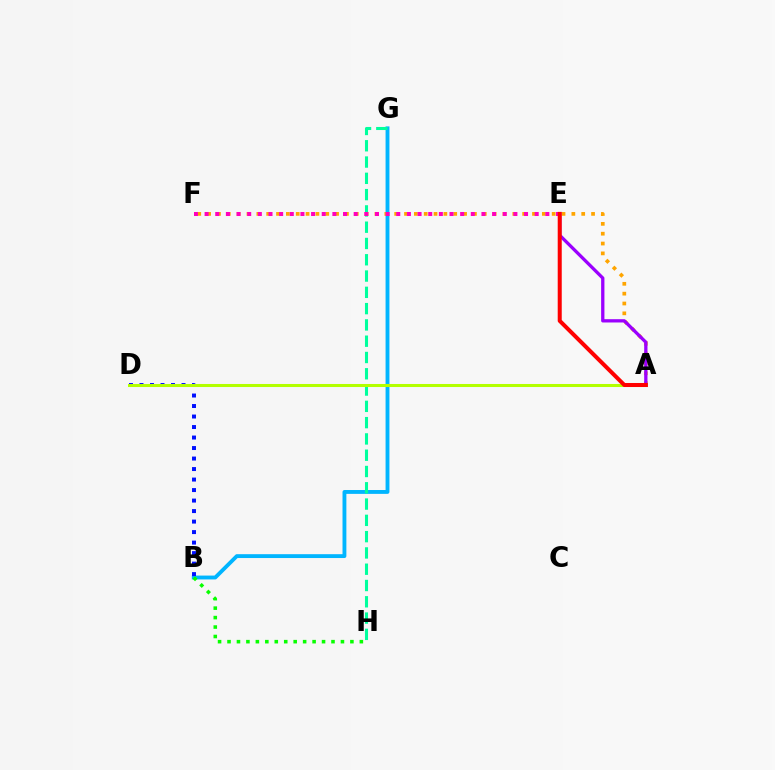{('B', 'G'): [{'color': '#00b5ff', 'line_style': 'solid', 'thickness': 2.78}], ('G', 'H'): [{'color': '#00ff9d', 'line_style': 'dashed', 'thickness': 2.21}], ('B', 'D'): [{'color': '#0010ff', 'line_style': 'dotted', 'thickness': 2.85}], ('A', 'F'): [{'color': '#ffa500', 'line_style': 'dotted', 'thickness': 2.67}], ('B', 'H'): [{'color': '#08ff00', 'line_style': 'dotted', 'thickness': 2.57}], ('A', 'D'): [{'color': '#b3ff00', 'line_style': 'solid', 'thickness': 2.19}], ('A', 'E'): [{'color': '#9b00ff', 'line_style': 'solid', 'thickness': 2.37}, {'color': '#ff0000', 'line_style': 'solid', 'thickness': 2.9}], ('E', 'F'): [{'color': '#ff00bd', 'line_style': 'dotted', 'thickness': 2.89}]}